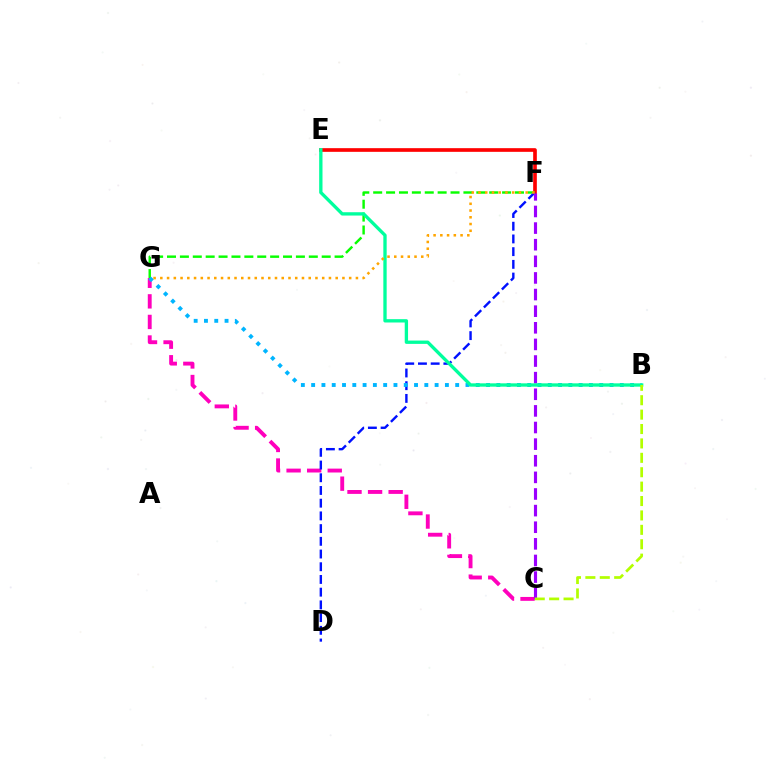{('E', 'F'): [{'color': '#ff0000', 'line_style': 'solid', 'thickness': 2.64}], ('F', 'G'): [{'color': '#08ff00', 'line_style': 'dashed', 'thickness': 1.75}, {'color': '#ffa500', 'line_style': 'dotted', 'thickness': 1.83}], ('C', 'G'): [{'color': '#ff00bd', 'line_style': 'dashed', 'thickness': 2.79}], ('D', 'F'): [{'color': '#0010ff', 'line_style': 'dashed', 'thickness': 1.73}], ('C', 'F'): [{'color': '#9b00ff', 'line_style': 'dashed', 'thickness': 2.26}], ('B', 'G'): [{'color': '#00b5ff', 'line_style': 'dotted', 'thickness': 2.8}], ('B', 'E'): [{'color': '#00ff9d', 'line_style': 'solid', 'thickness': 2.4}], ('B', 'C'): [{'color': '#b3ff00', 'line_style': 'dashed', 'thickness': 1.96}]}